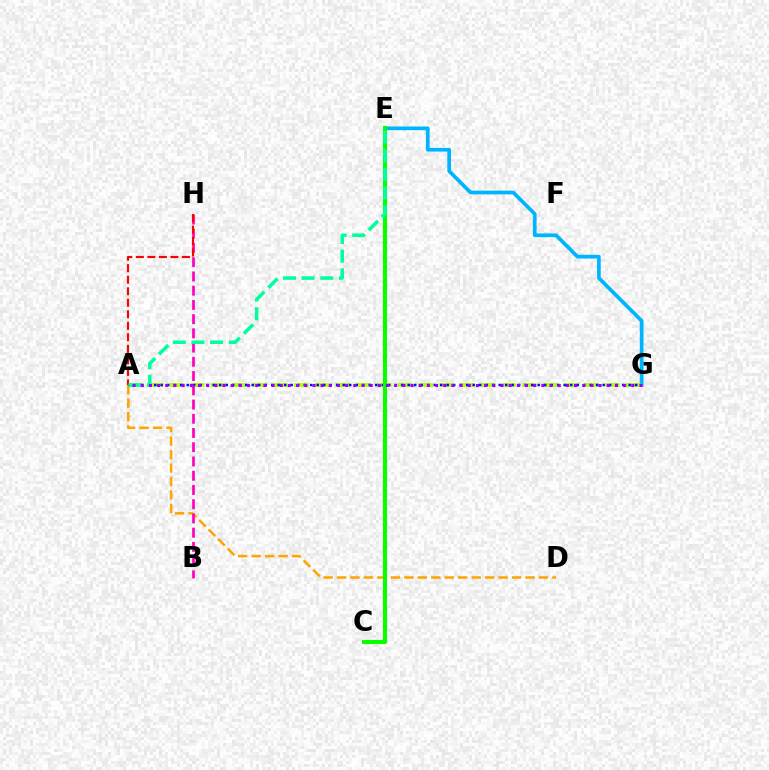{('E', 'G'): [{'color': '#00b5ff', 'line_style': 'solid', 'thickness': 2.67}], ('A', 'G'): [{'color': '#b3ff00', 'line_style': 'dashed', 'thickness': 2.82}, {'color': '#0010ff', 'line_style': 'dotted', 'thickness': 1.77}, {'color': '#9b00ff', 'line_style': 'dotted', 'thickness': 2.22}], ('A', 'D'): [{'color': '#ffa500', 'line_style': 'dashed', 'thickness': 1.83}], ('B', 'H'): [{'color': '#ff00bd', 'line_style': 'dashed', 'thickness': 1.93}], ('A', 'H'): [{'color': '#ff0000', 'line_style': 'dashed', 'thickness': 1.56}], ('C', 'E'): [{'color': '#08ff00', 'line_style': 'solid', 'thickness': 2.96}], ('A', 'E'): [{'color': '#00ff9d', 'line_style': 'dashed', 'thickness': 2.54}]}